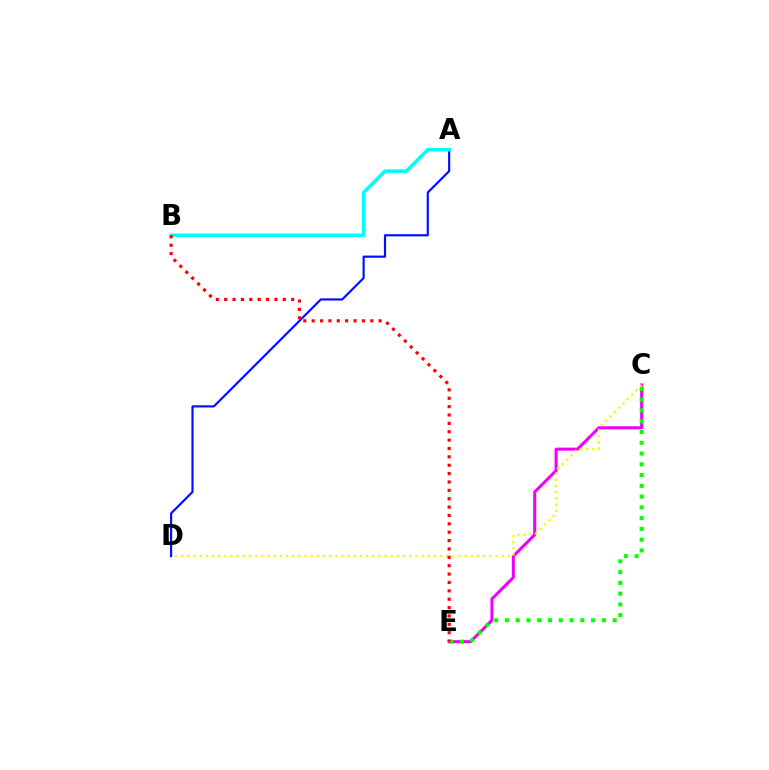{('C', 'E'): [{'color': '#ee00ff', 'line_style': 'solid', 'thickness': 2.19}, {'color': '#08ff00', 'line_style': 'dotted', 'thickness': 2.93}], ('A', 'D'): [{'color': '#0010ff', 'line_style': 'solid', 'thickness': 1.57}], ('C', 'D'): [{'color': '#fcf500', 'line_style': 'dotted', 'thickness': 1.67}], ('A', 'B'): [{'color': '#00fff6', 'line_style': 'solid', 'thickness': 2.54}], ('B', 'E'): [{'color': '#ff0000', 'line_style': 'dotted', 'thickness': 2.27}]}